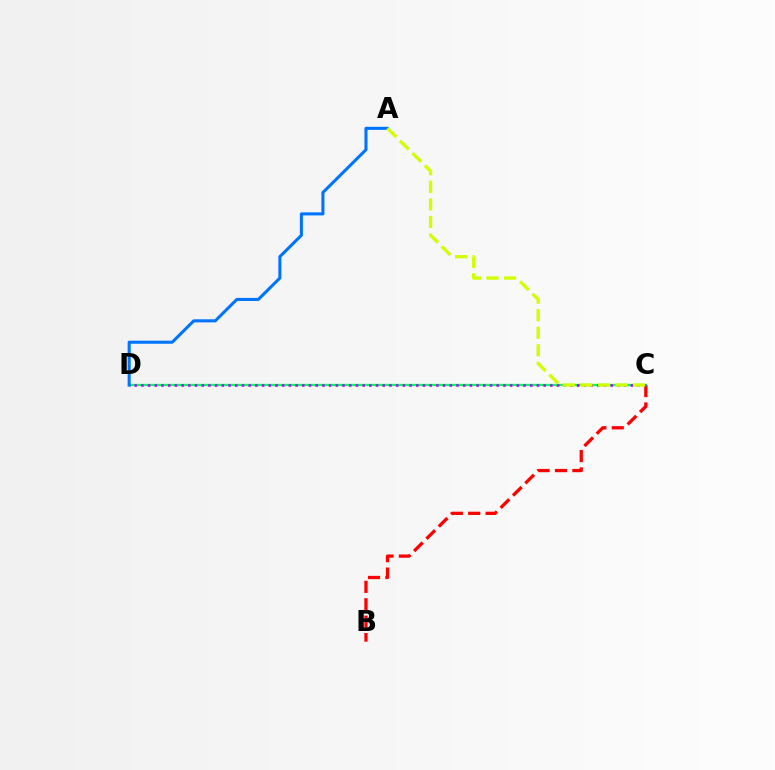{('B', 'C'): [{'color': '#ff0000', 'line_style': 'dashed', 'thickness': 2.36}], ('C', 'D'): [{'color': '#00ff5c', 'line_style': 'solid', 'thickness': 1.64}, {'color': '#b900ff', 'line_style': 'dotted', 'thickness': 1.82}], ('A', 'D'): [{'color': '#0074ff', 'line_style': 'solid', 'thickness': 2.2}], ('A', 'C'): [{'color': '#d1ff00', 'line_style': 'dashed', 'thickness': 2.39}]}